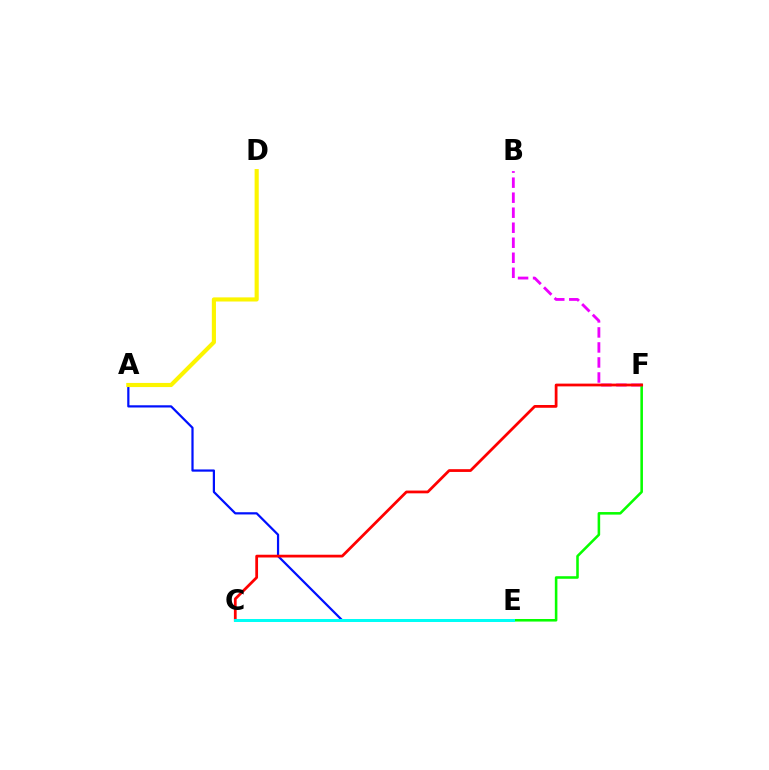{('E', 'F'): [{'color': '#08ff00', 'line_style': 'solid', 'thickness': 1.85}], ('A', 'E'): [{'color': '#0010ff', 'line_style': 'solid', 'thickness': 1.6}], ('B', 'F'): [{'color': '#ee00ff', 'line_style': 'dashed', 'thickness': 2.04}], ('A', 'D'): [{'color': '#fcf500', 'line_style': 'solid', 'thickness': 2.97}], ('C', 'F'): [{'color': '#ff0000', 'line_style': 'solid', 'thickness': 1.99}], ('C', 'E'): [{'color': '#00fff6', 'line_style': 'solid', 'thickness': 2.15}]}